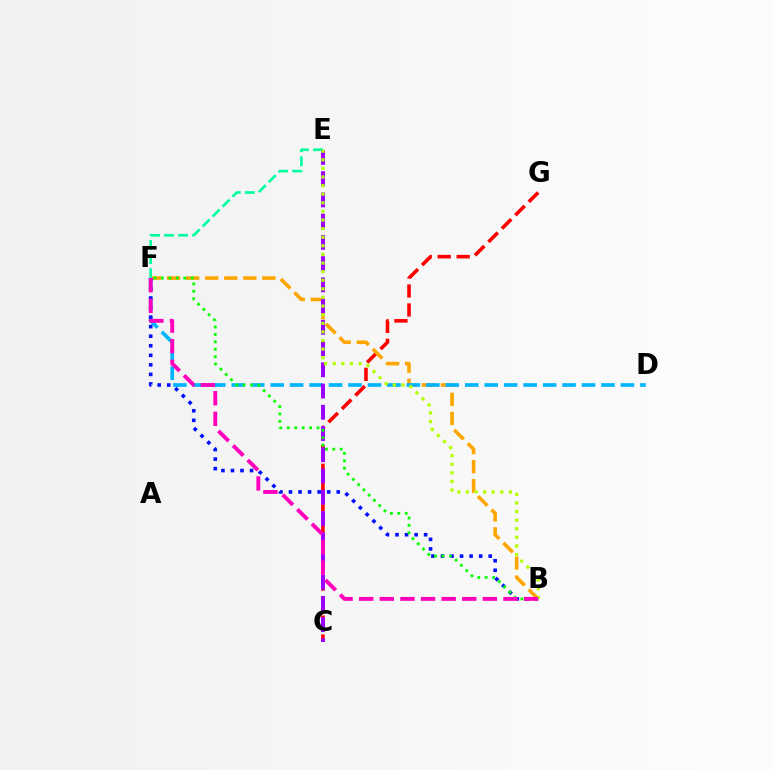{('C', 'G'): [{'color': '#ff0000', 'line_style': 'dashed', 'thickness': 2.58}], ('B', 'F'): [{'color': '#ffa500', 'line_style': 'dashed', 'thickness': 2.59}, {'color': '#0010ff', 'line_style': 'dotted', 'thickness': 2.59}, {'color': '#08ff00', 'line_style': 'dotted', 'thickness': 2.02}, {'color': '#ff00bd', 'line_style': 'dashed', 'thickness': 2.8}], ('E', 'F'): [{'color': '#00ff9d', 'line_style': 'dashed', 'thickness': 1.91}], ('D', 'F'): [{'color': '#00b5ff', 'line_style': 'dashed', 'thickness': 2.64}], ('C', 'E'): [{'color': '#9b00ff', 'line_style': 'dashed', 'thickness': 2.89}], ('B', 'E'): [{'color': '#b3ff00', 'line_style': 'dotted', 'thickness': 2.34}]}